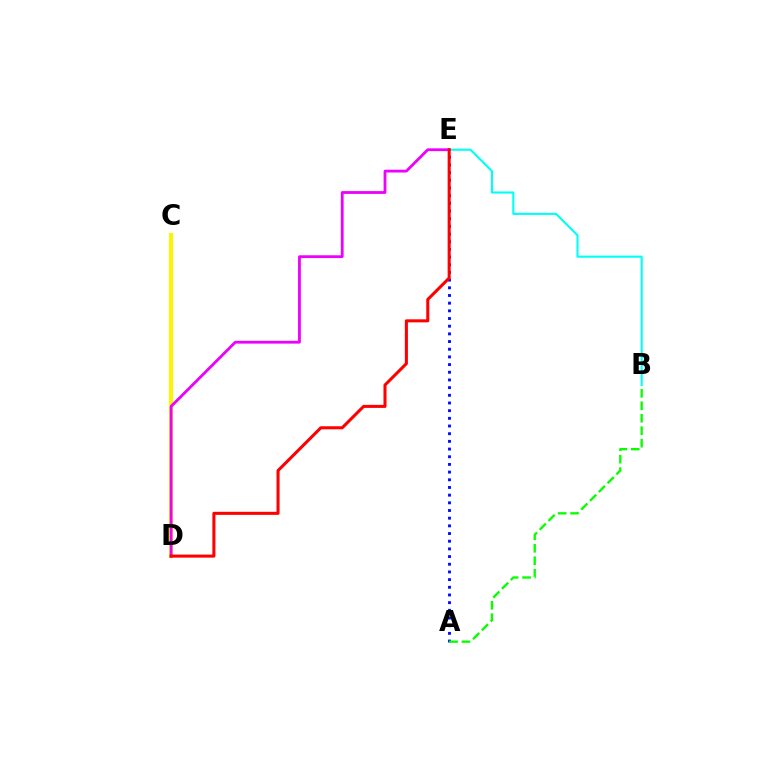{('A', 'E'): [{'color': '#0010ff', 'line_style': 'dotted', 'thickness': 2.09}], ('C', 'D'): [{'color': '#fcf500', 'line_style': 'solid', 'thickness': 2.93}], ('B', 'E'): [{'color': '#00fff6', 'line_style': 'solid', 'thickness': 1.52}], ('A', 'B'): [{'color': '#08ff00', 'line_style': 'dashed', 'thickness': 1.69}], ('D', 'E'): [{'color': '#ee00ff', 'line_style': 'solid', 'thickness': 2.01}, {'color': '#ff0000', 'line_style': 'solid', 'thickness': 2.19}]}